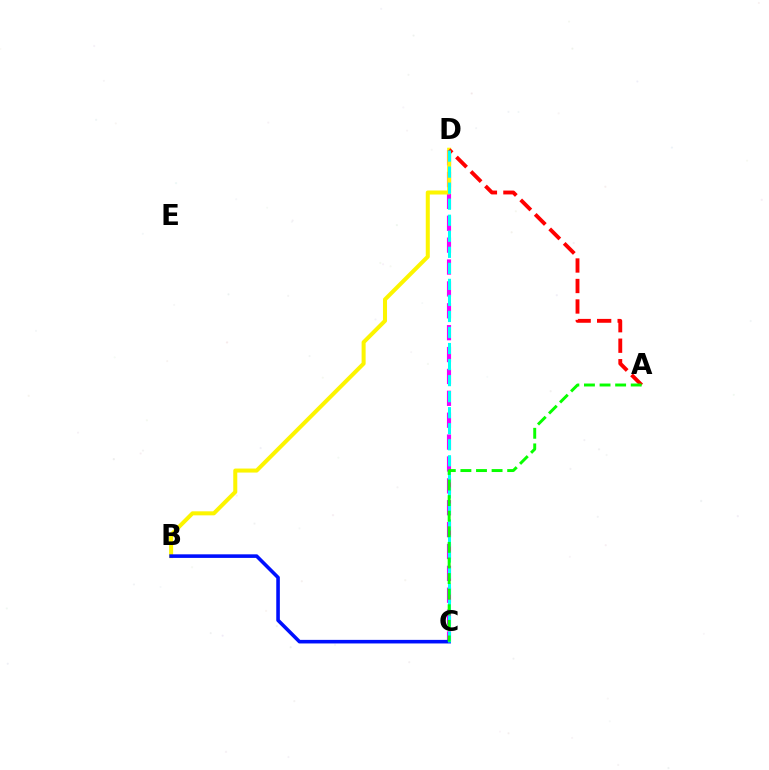{('C', 'D'): [{'color': '#ee00ff', 'line_style': 'dashed', 'thickness': 2.97}, {'color': '#00fff6', 'line_style': 'dashed', 'thickness': 2.18}], ('B', 'D'): [{'color': '#fcf500', 'line_style': 'solid', 'thickness': 2.9}], ('A', 'D'): [{'color': '#ff0000', 'line_style': 'dashed', 'thickness': 2.78}], ('B', 'C'): [{'color': '#0010ff', 'line_style': 'solid', 'thickness': 2.58}], ('A', 'C'): [{'color': '#08ff00', 'line_style': 'dashed', 'thickness': 2.12}]}